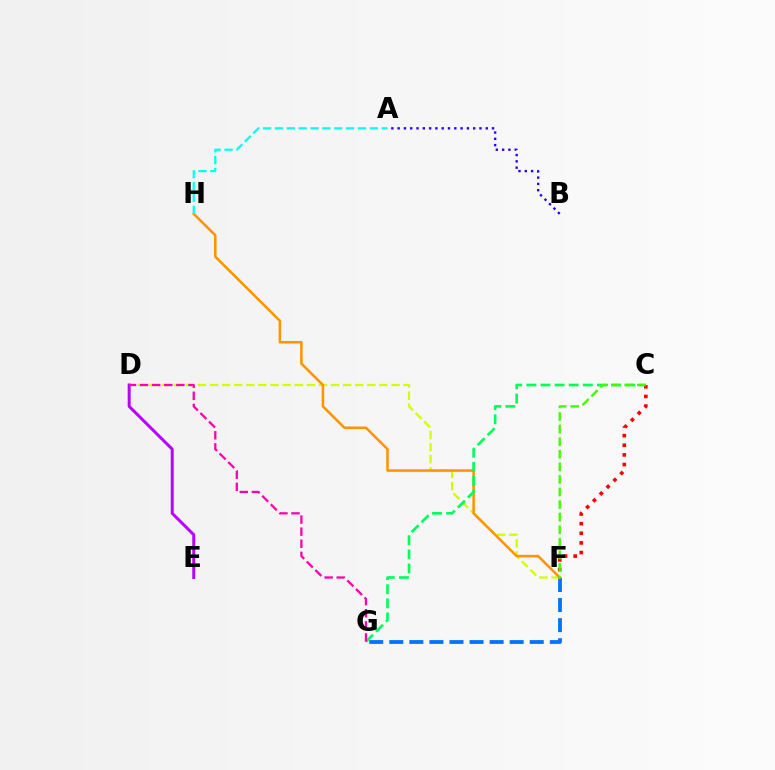{('F', 'G'): [{'color': '#0074ff', 'line_style': 'dashed', 'thickness': 2.73}], ('D', 'F'): [{'color': '#d1ff00', 'line_style': 'dashed', 'thickness': 1.64}], ('F', 'H'): [{'color': '#ff9400', 'line_style': 'solid', 'thickness': 1.83}], ('C', 'G'): [{'color': '#00ff5c', 'line_style': 'dashed', 'thickness': 1.92}], ('C', 'F'): [{'color': '#ff0000', 'line_style': 'dotted', 'thickness': 2.62}, {'color': '#3dff00', 'line_style': 'dashed', 'thickness': 1.71}], ('A', 'H'): [{'color': '#00fff6', 'line_style': 'dashed', 'thickness': 1.61}], ('A', 'B'): [{'color': '#2500ff', 'line_style': 'dotted', 'thickness': 1.71}], ('D', 'E'): [{'color': '#b900ff', 'line_style': 'solid', 'thickness': 2.15}], ('D', 'G'): [{'color': '#ff00ac', 'line_style': 'dashed', 'thickness': 1.64}]}